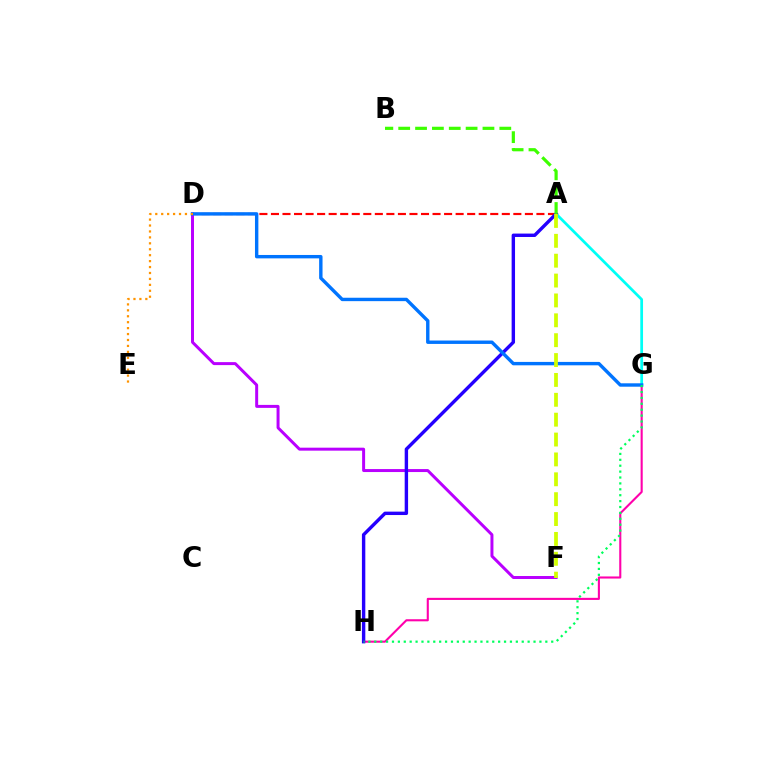{('G', 'H'): [{'color': '#ff00ac', 'line_style': 'solid', 'thickness': 1.51}, {'color': '#00ff5c', 'line_style': 'dotted', 'thickness': 1.6}], ('A', 'D'): [{'color': '#ff0000', 'line_style': 'dashed', 'thickness': 1.57}], ('D', 'F'): [{'color': '#b900ff', 'line_style': 'solid', 'thickness': 2.14}], ('A', 'G'): [{'color': '#00fff6', 'line_style': 'solid', 'thickness': 1.97}], ('A', 'H'): [{'color': '#2500ff', 'line_style': 'solid', 'thickness': 2.45}], ('D', 'G'): [{'color': '#0074ff', 'line_style': 'solid', 'thickness': 2.45}], ('D', 'E'): [{'color': '#ff9400', 'line_style': 'dotted', 'thickness': 1.61}], ('A', 'F'): [{'color': '#d1ff00', 'line_style': 'dashed', 'thickness': 2.7}], ('A', 'B'): [{'color': '#3dff00', 'line_style': 'dashed', 'thickness': 2.29}]}